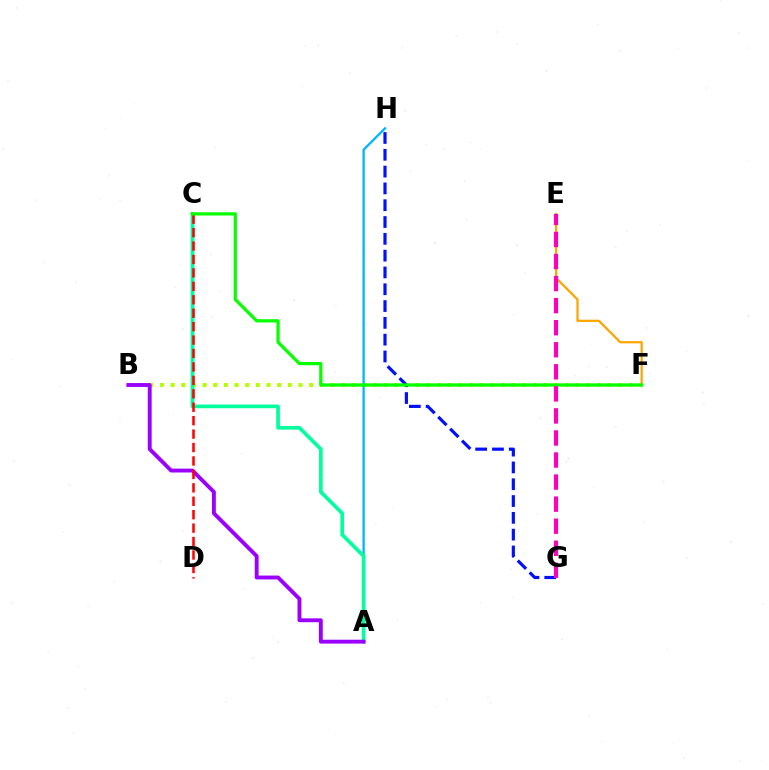{('B', 'F'): [{'color': '#b3ff00', 'line_style': 'dotted', 'thickness': 2.89}], ('E', 'F'): [{'color': '#ffa500', 'line_style': 'solid', 'thickness': 1.62}], ('A', 'H'): [{'color': '#00b5ff', 'line_style': 'solid', 'thickness': 1.64}], ('A', 'C'): [{'color': '#00ff9d', 'line_style': 'solid', 'thickness': 2.65}], ('A', 'B'): [{'color': '#9b00ff', 'line_style': 'solid', 'thickness': 2.79}], ('C', 'D'): [{'color': '#ff0000', 'line_style': 'dashed', 'thickness': 1.82}], ('G', 'H'): [{'color': '#0010ff', 'line_style': 'dashed', 'thickness': 2.28}], ('C', 'F'): [{'color': '#08ff00', 'line_style': 'solid', 'thickness': 2.34}], ('E', 'G'): [{'color': '#ff00bd', 'line_style': 'dashed', 'thickness': 3.0}]}